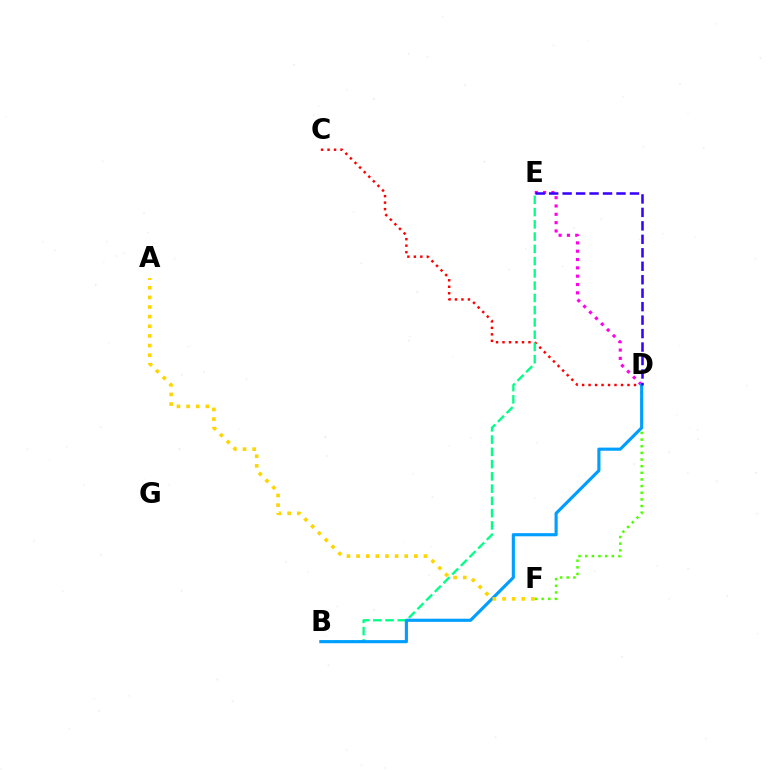{('C', 'D'): [{'color': '#ff0000', 'line_style': 'dotted', 'thickness': 1.76}], ('D', 'E'): [{'color': '#ff00ed', 'line_style': 'dotted', 'thickness': 2.26}, {'color': '#3700ff', 'line_style': 'dashed', 'thickness': 1.83}], ('B', 'E'): [{'color': '#00ff86', 'line_style': 'dashed', 'thickness': 1.67}], ('D', 'F'): [{'color': '#4fff00', 'line_style': 'dotted', 'thickness': 1.81}], ('B', 'D'): [{'color': '#009eff', 'line_style': 'solid', 'thickness': 2.25}], ('A', 'F'): [{'color': '#ffd500', 'line_style': 'dotted', 'thickness': 2.62}]}